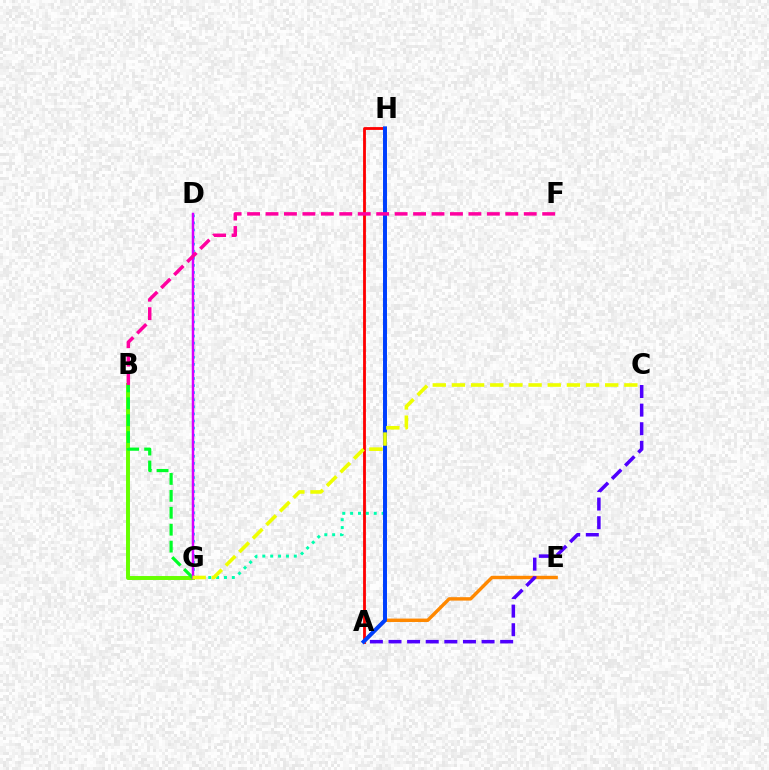{('A', 'H'): [{'color': '#ff0000', 'line_style': 'solid', 'thickness': 2.03}, {'color': '#003fff', 'line_style': 'solid', 'thickness': 2.87}], ('B', 'G'): [{'color': '#66ff00', 'line_style': 'solid', 'thickness': 2.84}, {'color': '#00ff27', 'line_style': 'dashed', 'thickness': 2.3}], ('G', 'H'): [{'color': '#00ffaf', 'line_style': 'dotted', 'thickness': 2.14}], ('A', 'E'): [{'color': '#ff8800', 'line_style': 'solid', 'thickness': 2.46}], ('A', 'C'): [{'color': '#4f00ff', 'line_style': 'dashed', 'thickness': 2.53}], ('D', 'G'): [{'color': '#00c7ff', 'line_style': 'dotted', 'thickness': 1.92}, {'color': '#d600ff', 'line_style': 'solid', 'thickness': 1.79}], ('C', 'G'): [{'color': '#eeff00', 'line_style': 'dashed', 'thickness': 2.6}], ('B', 'F'): [{'color': '#ff00a0', 'line_style': 'dashed', 'thickness': 2.51}]}